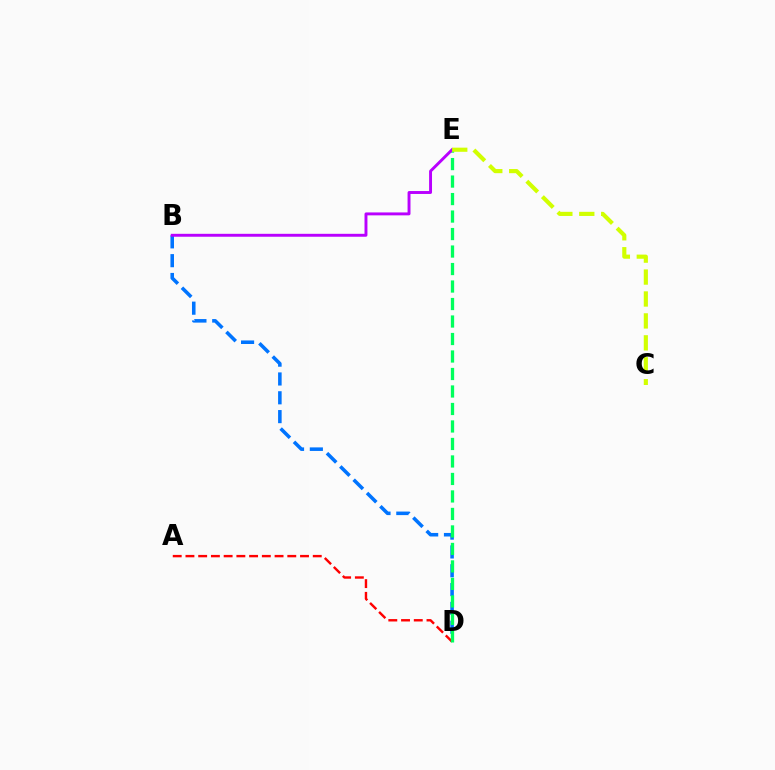{('B', 'D'): [{'color': '#0074ff', 'line_style': 'dashed', 'thickness': 2.56}], ('A', 'D'): [{'color': '#ff0000', 'line_style': 'dashed', 'thickness': 1.73}], ('D', 'E'): [{'color': '#00ff5c', 'line_style': 'dashed', 'thickness': 2.38}], ('B', 'E'): [{'color': '#b900ff', 'line_style': 'solid', 'thickness': 2.1}], ('C', 'E'): [{'color': '#d1ff00', 'line_style': 'dashed', 'thickness': 2.98}]}